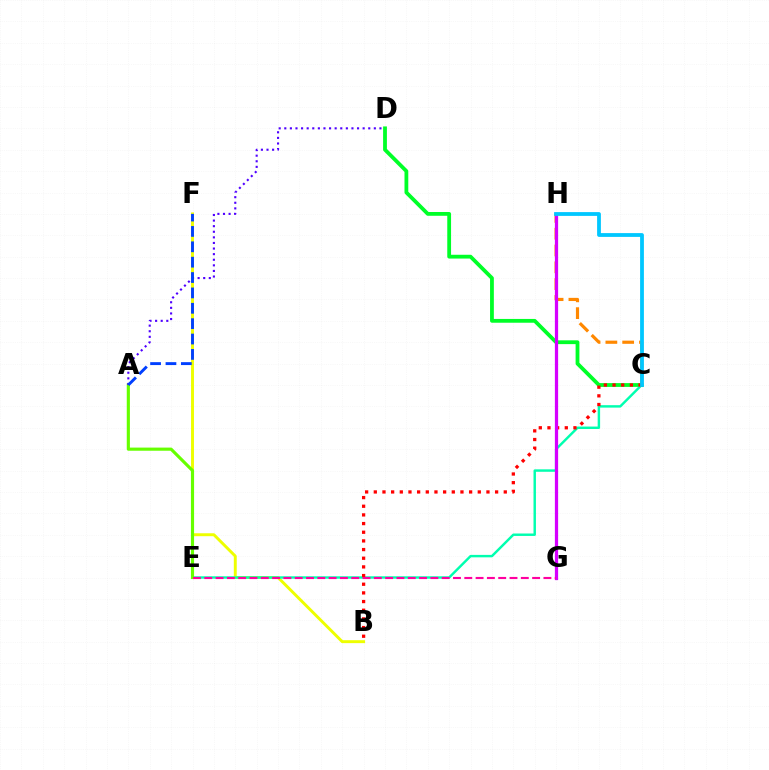{('C', 'D'): [{'color': '#00ff27', 'line_style': 'solid', 'thickness': 2.73}], ('B', 'F'): [{'color': '#eeff00', 'line_style': 'solid', 'thickness': 2.11}], ('C', 'H'): [{'color': '#ff8800', 'line_style': 'dashed', 'thickness': 2.28}, {'color': '#00c7ff', 'line_style': 'solid', 'thickness': 2.73}], ('C', 'E'): [{'color': '#00ffaf', 'line_style': 'solid', 'thickness': 1.76}], ('B', 'C'): [{'color': '#ff0000', 'line_style': 'dotted', 'thickness': 2.35}], ('A', 'E'): [{'color': '#66ff00', 'line_style': 'solid', 'thickness': 2.26}], ('G', 'H'): [{'color': '#d600ff', 'line_style': 'solid', 'thickness': 2.33}], ('E', 'G'): [{'color': '#ff00a0', 'line_style': 'dashed', 'thickness': 1.54}], ('A', 'D'): [{'color': '#4f00ff', 'line_style': 'dotted', 'thickness': 1.52}], ('A', 'F'): [{'color': '#003fff', 'line_style': 'dashed', 'thickness': 2.09}]}